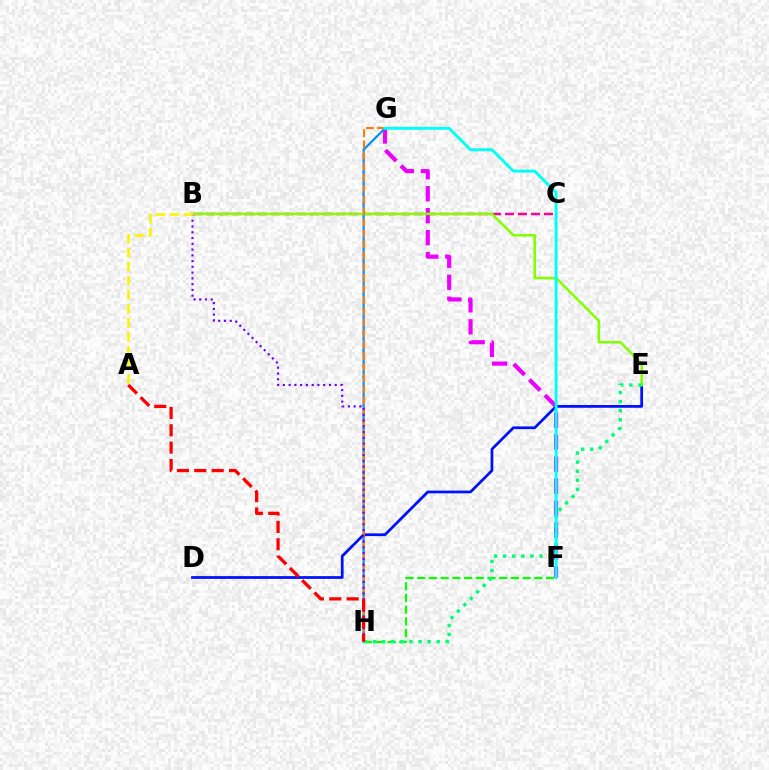{('F', 'G'): [{'color': '#ee00ff', 'line_style': 'dashed', 'thickness': 2.99}, {'color': '#00fff6', 'line_style': 'solid', 'thickness': 2.11}], ('B', 'C'): [{'color': '#ff0094', 'line_style': 'dashed', 'thickness': 1.77}], ('G', 'H'): [{'color': '#008cff', 'line_style': 'solid', 'thickness': 1.58}, {'color': '#ff7c00', 'line_style': 'dashed', 'thickness': 1.51}], ('F', 'H'): [{'color': '#08ff00', 'line_style': 'dashed', 'thickness': 1.59}], ('D', 'E'): [{'color': '#0010ff', 'line_style': 'solid', 'thickness': 1.98}], ('B', 'E'): [{'color': '#84ff00', 'line_style': 'solid', 'thickness': 1.83}], ('E', 'H'): [{'color': '#00ff74', 'line_style': 'dotted', 'thickness': 2.47}], ('B', 'H'): [{'color': '#7200ff', 'line_style': 'dotted', 'thickness': 1.57}], ('A', 'H'): [{'color': '#ff0000', 'line_style': 'dashed', 'thickness': 2.36}], ('A', 'B'): [{'color': '#fcf500', 'line_style': 'dashed', 'thickness': 1.91}]}